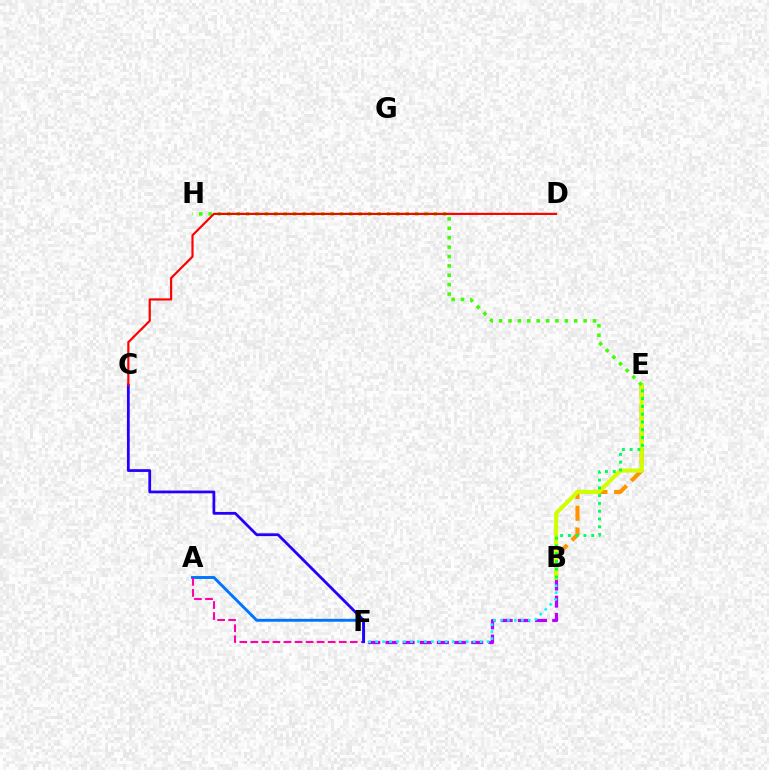{('B', 'F'): [{'color': '#b900ff', 'line_style': 'dashed', 'thickness': 2.33}, {'color': '#00fff6', 'line_style': 'dotted', 'thickness': 1.89}], ('A', 'F'): [{'color': '#0074ff', 'line_style': 'solid', 'thickness': 2.09}, {'color': '#ff00ac', 'line_style': 'dashed', 'thickness': 1.5}], ('B', 'E'): [{'color': '#ff9400', 'line_style': 'dashed', 'thickness': 2.97}, {'color': '#d1ff00', 'line_style': 'solid', 'thickness': 2.95}, {'color': '#00ff5c', 'line_style': 'dotted', 'thickness': 2.11}], ('E', 'H'): [{'color': '#3dff00', 'line_style': 'dotted', 'thickness': 2.55}], ('C', 'F'): [{'color': '#2500ff', 'line_style': 'solid', 'thickness': 1.99}], ('C', 'D'): [{'color': '#ff0000', 'line_style': 'solid', 'thickness': 1.57}]}